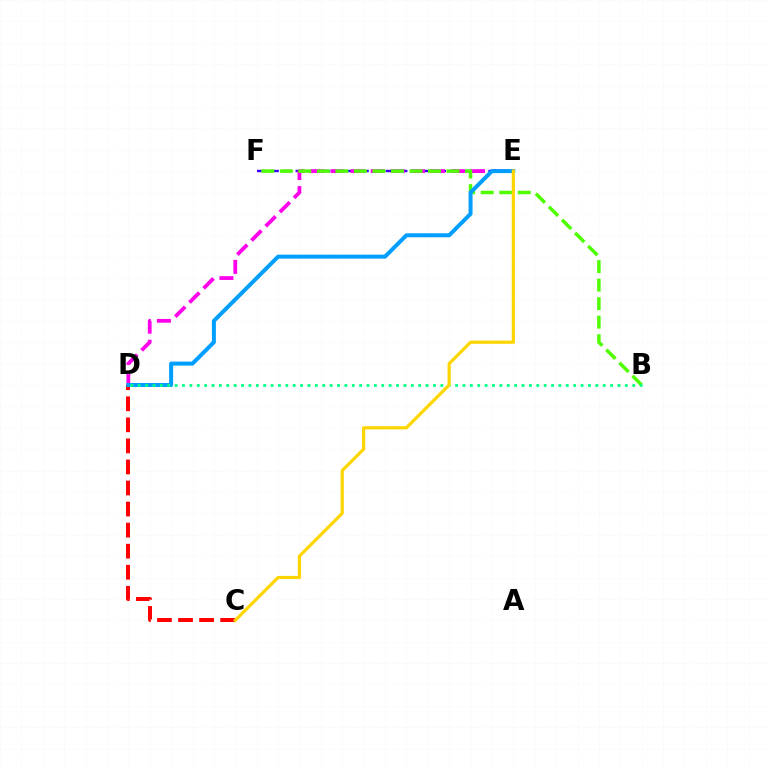{('C', 'D'): [{'color': '#ff0000', 'line_style': 'dashed', 'thickness': 2.86}], ('E', 'F'): [{'color': '#3700ff', 'line_style': 'dashed', 'thickness': 1.75}], ('D', 'E'): [{'color': '#ff00ed', 'line_style': 'dashed', 'thickness': 2.72}, {'color': '#009eff', 'line_style': 'solid', 'thickness': 2.87}], ('B', 'F'): [{'color': '#4fff00', 'line_style': 'dashed', 'thickness': 2.52}], ('B', 'D'): [{'color': '#00ff86', 'line_style': 'dotted', 'thickness': 2.01}], ('C', 'E'): [{'color': '#ffd500', 'line_style': 'solid', 'thickness': 2.3}]}